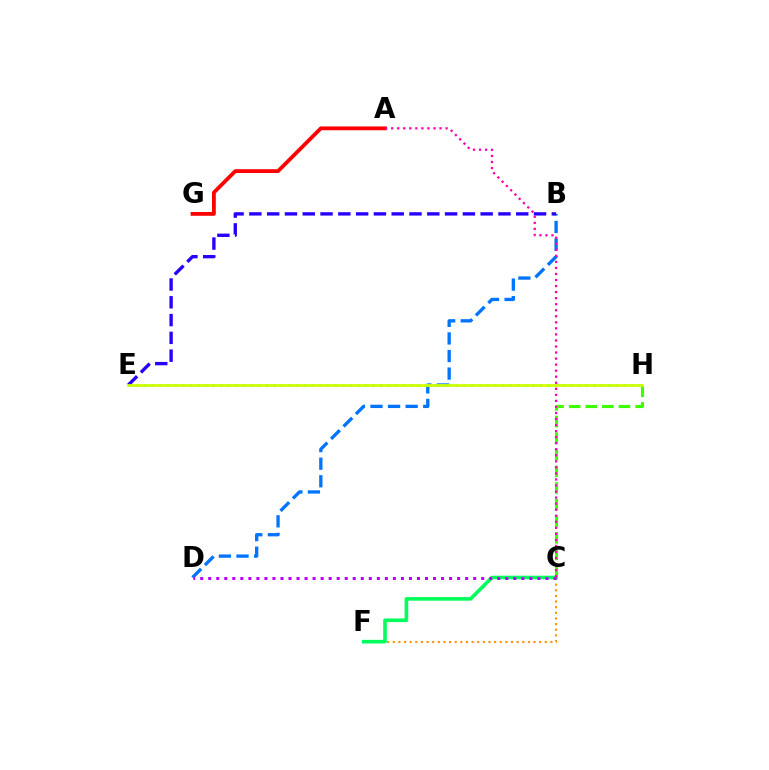{('B', 'D'): [{'color': '#0074ff', 'line_style': 'dashed', 'thickness': 2.39}], ('C', 'F'): [{'color': '#ff9400', 'line_style': 'dotted', 'thickness': 1.53}, {'color': '#00ff5c', 'line_style': 'solid', 'thickness': 2.59}], ('E', 'H'): [{'color': '#00fff6', 'line_style': 'dotted', 'thickness': 2.07}, {'color': '#d1ff00', 'line_style': 'solid', 'thickness': 1.97}], ('C', 'H'): [{'color': '#3dff00', 'line_style': 'dashed', 'thickness': 2.26}], ('A', 'G'): [{'color': '#ff0000', 'line_style': 'solid', 'thickness': 2.74}], ('B', 'E'): [{'color': '#2500ff', 'line_style': 'dashed', 'thickness': 2.42}], ('C', 'D'): [{'color': '#b900ff', 'line_style': 'dotted', 'thickness': 2.18}], ('A', 'C'): [{'color': '#ff00ac', 'line_style': 'dotted', 'thickness': 1.64}]}